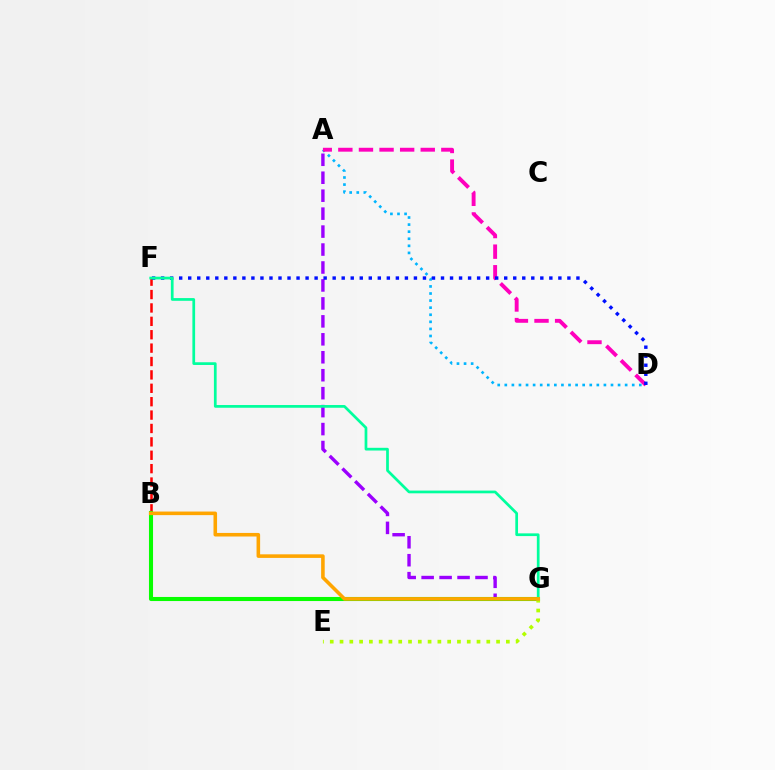{('B', 'F'): [{'color': '#ff0000', 'line_style': 'dashed', 'thickness': 1.82}], ('A', 'G'): [{'color': '#9b00ff', 'line_style': 'dashed', 'thickness': 2.44}], ('A', 'D'): [{'color': '#00b5ff', 'line_style': 'dotted', 'thickness': 1.92}, {'color': '#ff00bd', 'line_style': 'dashed', 'thickness': 2.8}], ('B', 'G'): [{'color': '#08ff00', 'line_style': 'solid', 'thickness': 2.94}, {'color': '#ffa500', 'line_style': 'solid', 'thickness': 2.57}], ('E', 'G'): [{'color': '#b3ff00', 'line_style': 'dotted', 'thickness': 2.66}], ('D', 'F'): [{'color': '#0010ff', 'line_style': 'dotted', 'thickness': 2.45}], ('F', 'G'): [{'color': '#00ff9d', 'line_style': 'solid', 'thickness': 1.96}]}